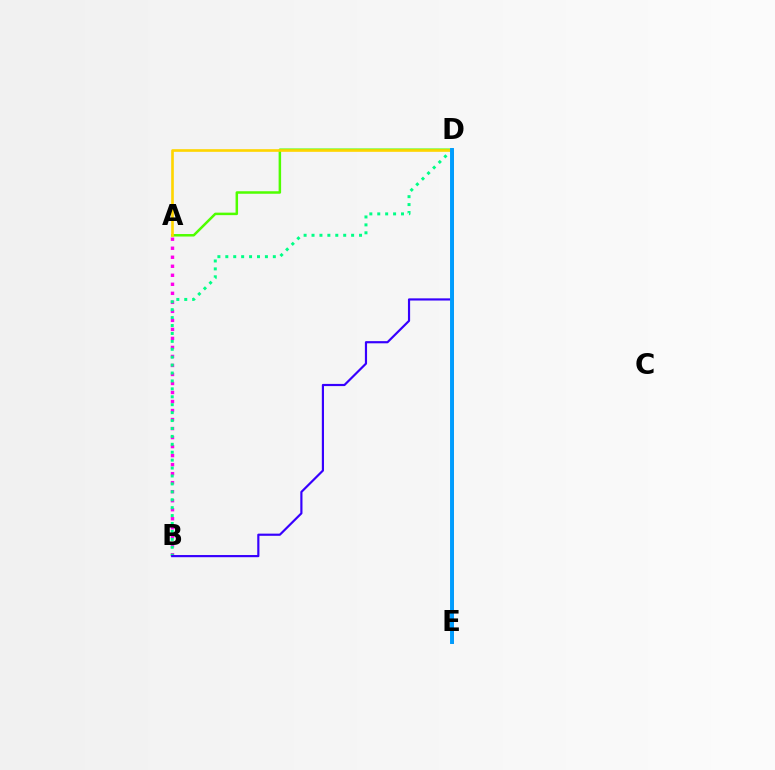{('A', 'B'): [{'color': '#ff00ed', 'line_style': 'dotted', 'thickness': 2.45}], ('B', 'D'): [{'color': '#00ff86', 'line_style': 'dotted', 'thickness': 2.15}, {'color': '#3700ff', 'line_style': 'solid', 'thickness': 1.57}], ('D', 'E'): [{'color': '#ff0000', 'line_style': 'solid', 'thickness': 1.92}, {'color': '#009eff', 'line_style': 'solid', 'thickness': 2.83}], ('A', 'D'): [{'color': '#4fff00', 'line_style': 'solid', 'thickness': 1.8}, {'color': '#ffd500', 'line_style': 'solid', 'thickness': 1.91}]}